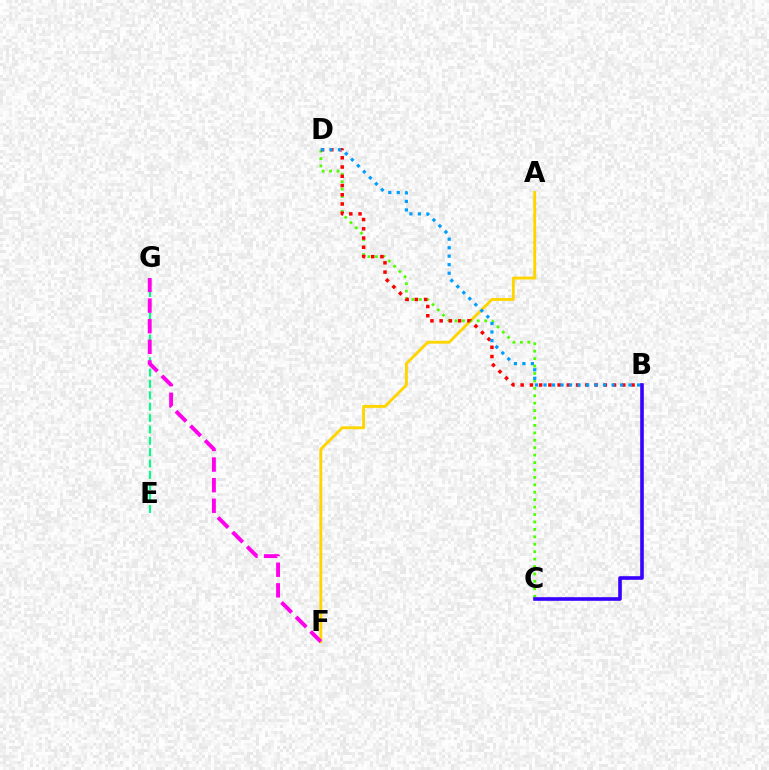{('A', 'F'): [{'color': '#ffd500', 'line_style': 'solid', 'thickness': 2.07}], ('C', 'D'): [{'color': '#4fff00', 'line_style': 'dotted', 'thickness': 2.02}], ('B', 'D'): [{'color': '#ff0000', 'line_style': 'dotted', 'thickness': 2.51}, {'color': '#009eff', 'line_style': 'dotted', 'thickness': 2.31}], ('E', 'G'): [{'color': '#00ff86', 'line_style': 'dashed', 'thickness': 1.54}], ('F', 'G'): [{'color': '#ff00ed', 'line_style': 'dashed', 'thickness': 2.8}], ('B', 'C'): [{'color': '#3700ff', 'line_style': 'solid', 'thickness': 2.6}]}